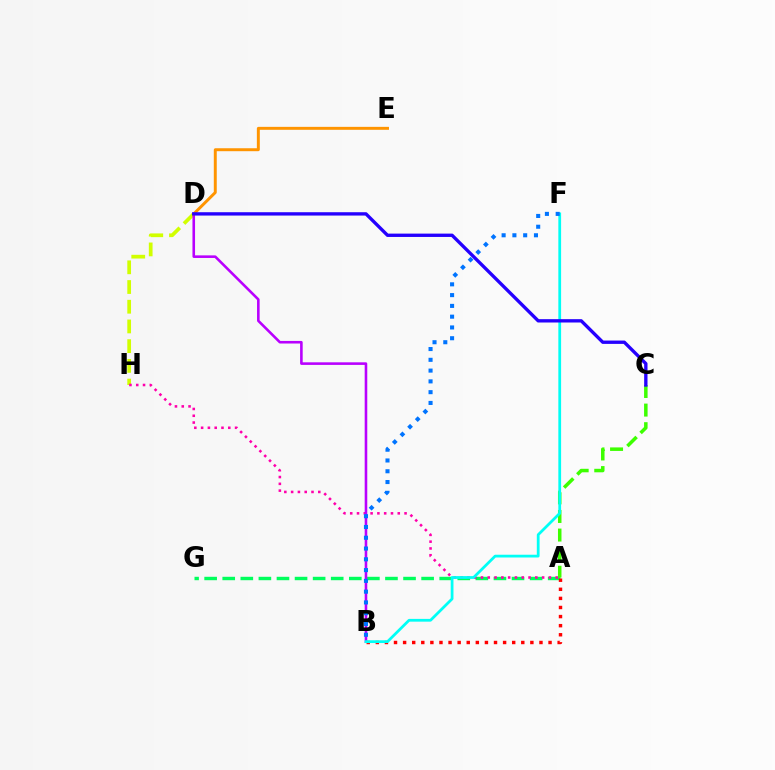{('D', 'H'): [{'color': '#d1ff00', 'line_style': 'dashed', 'thickness': 2.68}], ('A', 'G'): [{'color': '#00ff5c', 'line_style': 'dashed', 'thickness': 2.46}], ('A', 'C'): [{'color': '#3dff00', 'line_style': 'dashed', 'thickness': 2.53}], ('A', 'B'): [{'color': '#ff0000', 'line_style': 'dotted', 'thickness': 2.47}], ('A', 'H'): [{'color': '#ff00ac', 'line_style': 'dotted', 'thickness': 1.85}], ('B', 'D'): [{'color': '#b900ff', 'line_style': 'solid', 'thickness': 1.86}], ('B', 'F'): [{'color': '#00fff6', 'line_style': 'solid', 'thickness': 1.99}, {'color': '#0074ff', 'line_style': 'dotted', 'thickness': 2.93}], ('D', 'E'): [{'color': '#ff9400', 'line_style': 'solid', 'thickness': 2.12}], ('C', 'D'): [{'color': '#2500ff', 'line_style': 'solid', 'thickness': 2.41}]}